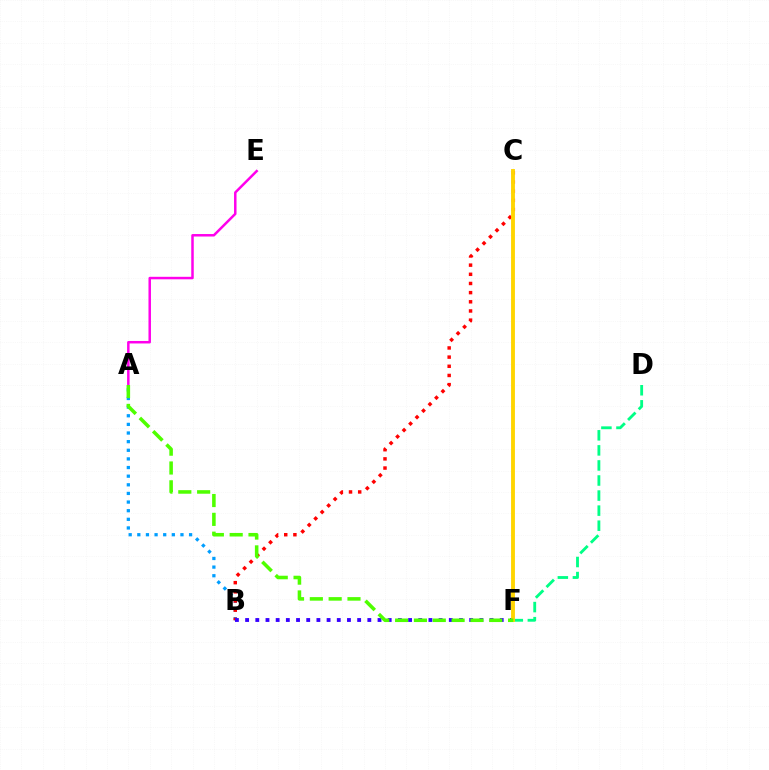{('A', 'E'): [{'color': '#ff00ed', 'line_style': 'solid', 'thickness': 1.8}], ('A', 'B'): [{'color': '#009eff', 'line_style': 'dotted', 'thickness': 2.34}], ('B', 'C'): [{'color': '#ff0000', 'line_style': 'dotted', 'thickness': 2.49}], ('B', 'F'): [{'color': '#3700ff', 'line_style': 'dotted', 'thickness': 2.77}], ('D', 'F'): [{'color': '#00ff86', 'line_style': 'dashed', 'thickness': 2.05}], ('C', 'F'): [{'color': '#ffd500', 'line_style': 'solid', 'thickness': 2.78}], ('A', 'F'): [{'color': '#4fff00', 'line_style': 'dashed', 'thickness': 2.56}]}